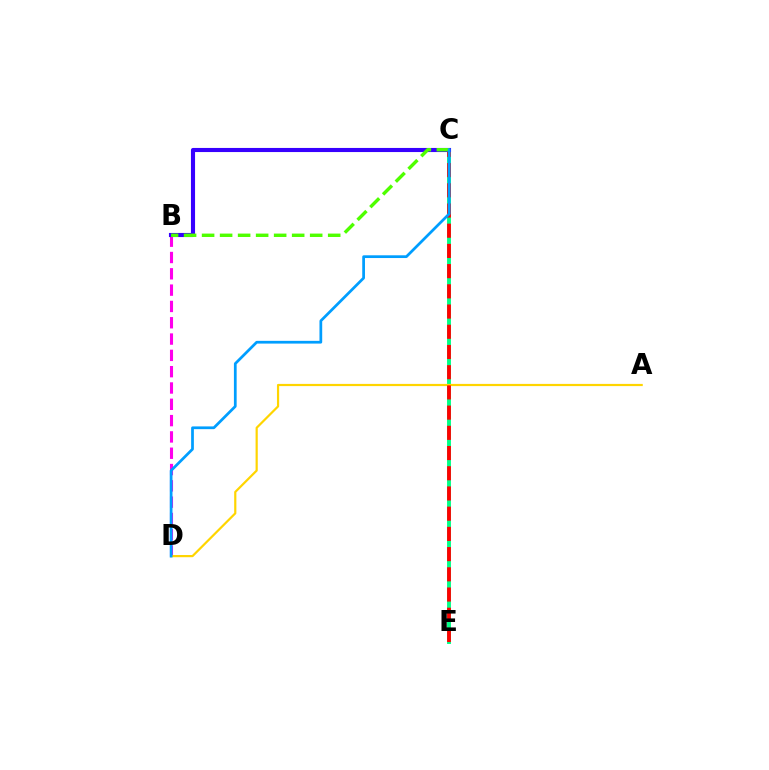{('B', 'D'): [{'color': '#ff00ed', 'line_style': 'dashed', 'thickness': 2.22}], ('C', 'E'): [{'color': '#00ff86', 'line_style': 'solid', 'thickness': 2.81}, {'color': '#ff0000', 'line_style': 'dashed', 'thickness': 2.75}], ('A', 'D'): [{'color': '#ffd500', 'line_style': 'solid', 'thickness': 1.58}], ('B', 'C'): [{'color': '#3700ff', 'line_style': 'solid', 'thickness': 2.96}, {'color': '#4fff00', 'line_style': 'dashed', 'thickness': 2.45}], ('C', 'D'): [{'color': '#009eff', 'line_style': 'solid', 'thickness': 1.97}]}